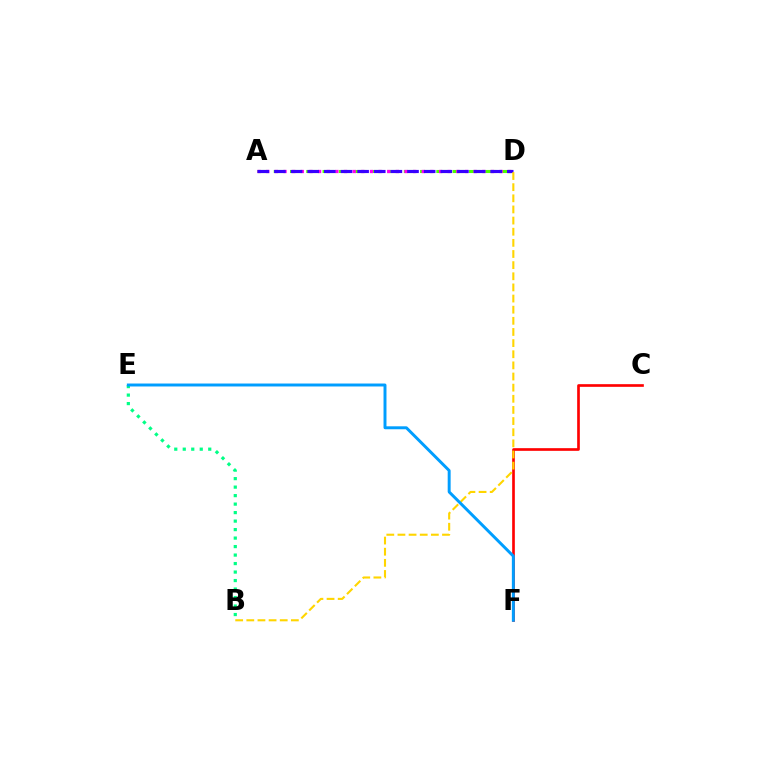{('C', 'F'): [{'color': '#ff0000', 'line_style': 'solid', 'thickness': 1.92}], ('A', 'D'): [{'color': '#4fff00', 'line_style': 'dashed', 'thickness': 2.21}, {'color': '#ff00ed', 'line_style': 'dotted', 'thickness': 2.35}, {'color': '#3700ff', 'line_style': 'dashed', 'thickness': 2.26}], ('B', 'D'): [{'color': '#ffd500', 'line_style': 'dashed', 'thickness': 1.51}], ('B', 'E'): [{'color': '#00ff86', 'line_style': 'dotted', 'thickness': 2.31}], ('E', 'F'): [{'color': '#009eff', 'line_style': 'solid', 'thickness': 2.12}]}